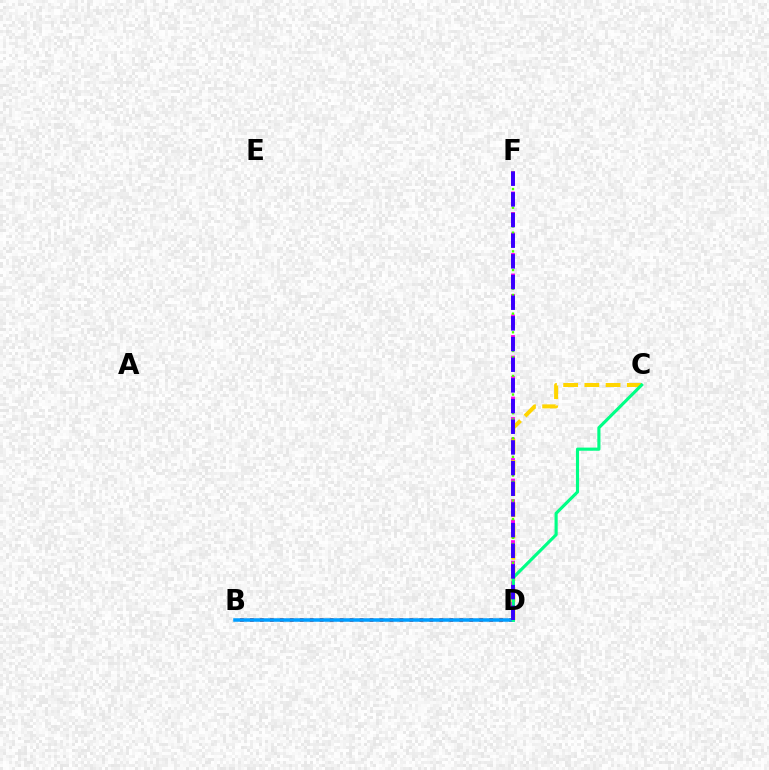{('D', 'F'): [{'color': '#ff00ed', 'line_style': 'dashed', 'thickness': 2.79}, {'color': '#4fff00', 'line_style': 'dotted', 'thickness': 1.69}, {'color': '#3700ff', 'line_style': 'dashed', 'thickness': 2.81}], ('C', 'D'): [{'color': '#ffd500', 'line_style': 'dashed', 'thickness': 2.88}, {'color': '#00ff86', 'line_style': 'solid', 'thickness': 2.26}], ('B', 'D'): [{'color': '#ff0000', 'line_style': 'dotted', 'thickness': 2.71}, {'color': '#009eff', 'line_style': 'solid', 'thickness': 2.53}]}